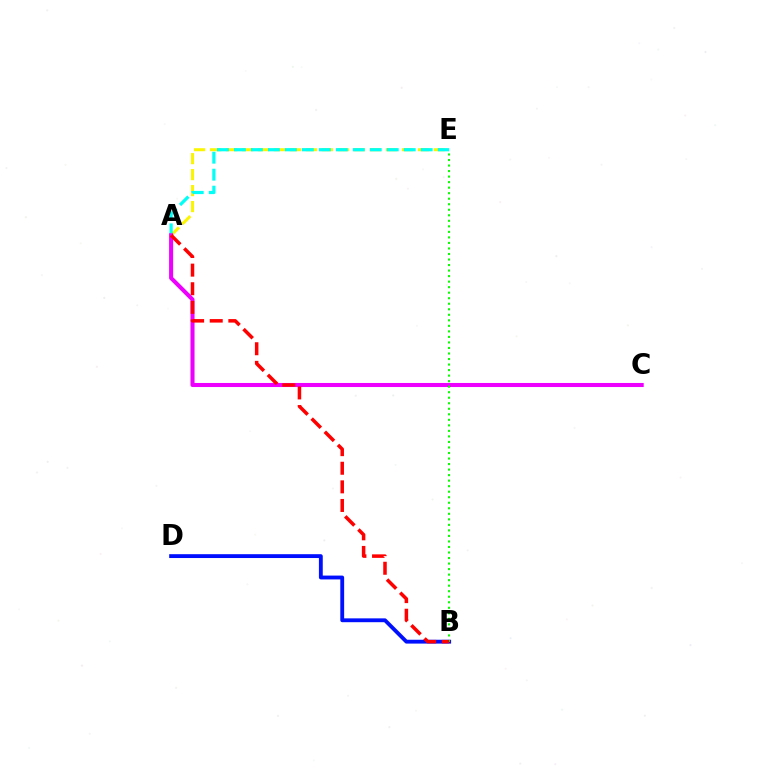{('B', 'D'): [{'color': '#0010ff', 'line_style': 'solid', 'thickness': 2.77}], ('A', 'E'): [{'color': '#fcf500', 'line_style': 'dashed', 'thickness': 2.17}, {'color': '#00fff6', 'line_style': 'dashed', 'thickness': 2.31}], ('A', 'C'): [{'color': '#ee00ff', 'line_style': 'solid', 'thickness': 2.92}], ('B', 'E'): [{'color': '#08ff00', 'line_style': 'dotted', 'thickness': 1.5}], ('A', 'B'): [{'color': '#ff0000', 'line_style': 'dashed', 'thickness': 2.53}]}